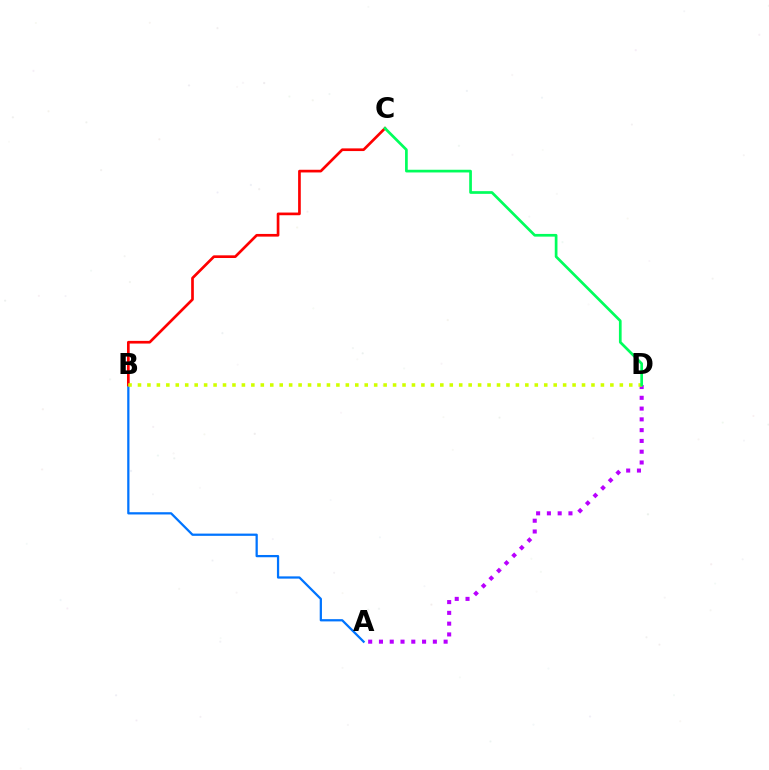{('A', 'B'): [{'color': '#0074ff', 'line_style': 'solid', 'thickness': 1.62}], ('A', 'D'): [{'color': '#b900ff', 'line_style': 'dotted', 'thickness': 2.93}], ('B', 'C'): [{'color': '#ff0000', 'line_style': 'solid', 'thickness': 1.93}], ('B', 'D'): [{'color': '#d1ff00', 'line_style': 'dotted', 'thickness': 2.57}], ('C', 'D'): [{'color': '#00ff5c', 'line_style': 'solid', 'thickness': 1.95}]}